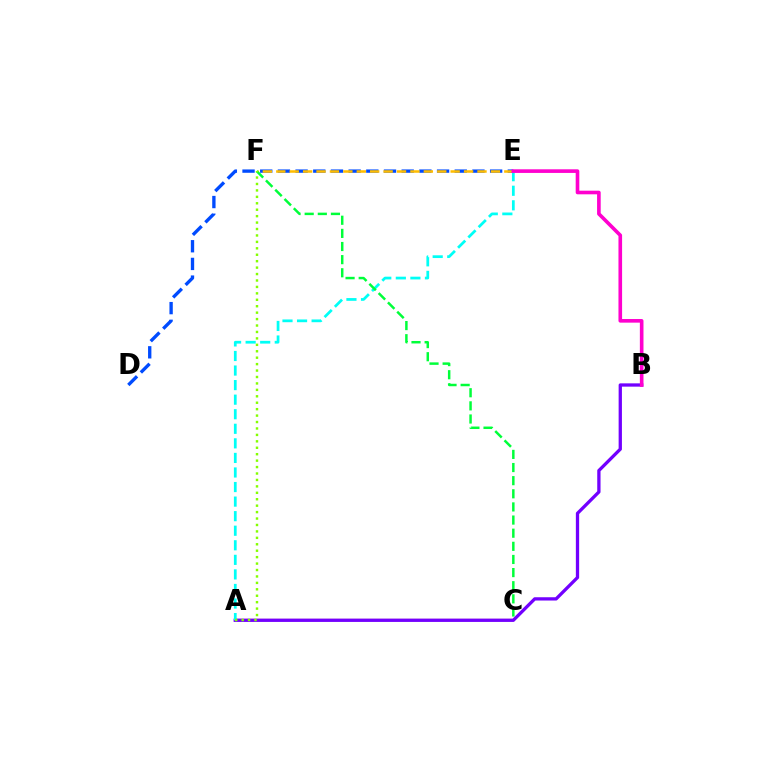{('A', 'C'): [{'color': '#ff0000', 'line_style': 'solid', 'thickness': 1.54}], ('D', 'E'): [{'color': '#004bff', 'line_style': 'dashed', 'thickness': 2.4}], ('A', 'B'): [{'color': '#7200ff', 'line_style': 'solid', 'thickness': 2.37}], ('E', 'F'): [{'color': '#ffbd00', 'line_style': 'dashed', 'thickness': 1.82}], ('A', 'E'): [{'color': '#00fff6', 'line_style': 'dashed', 'thickness': 1.98}], ('C', 'F'): [{'color': '#00ff39', 'line_style': 'dashed', 'thickness': 1.78}], ('B', 'E'): [{'color': '#ff00cf', 'line_style': 'solid', 'thickness': 2.61}], ('A', 'F'): [{'color': '#84ff00', 'line_style': 'dotted', 'thickness': 1.75}]}